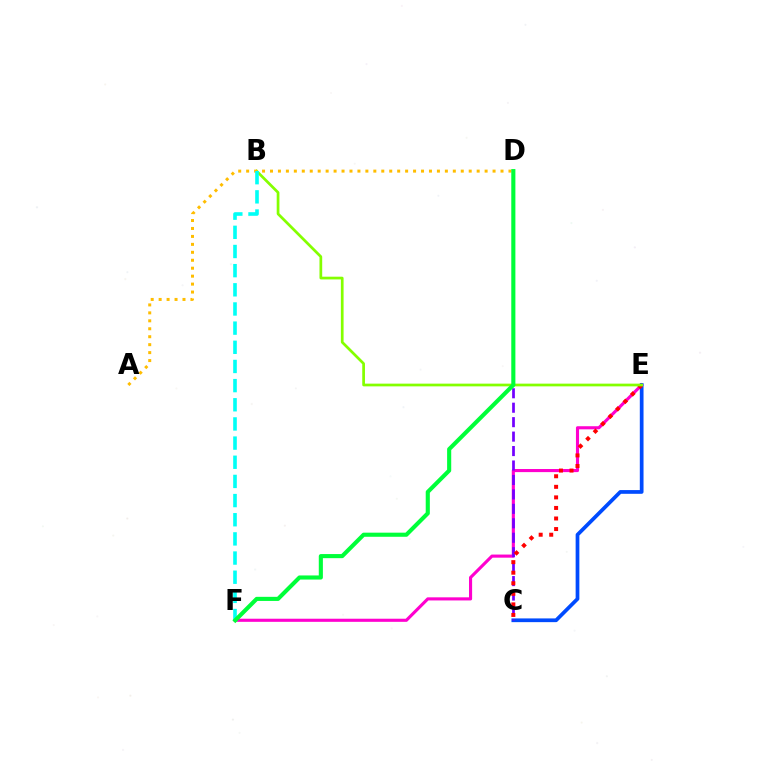{('E', 'F'): [{'color': '#ff00cf', 'line_style': 'solid', 'thickness': 2.24}], ('C', 'E'): [{'color': '#004bff', 'line_style': 'solid', 'thickness': 2.68}, {'color': '#ff0000', 'line_style': 'dotted', 'thickness': 2.87}], ('C', 'D'): [{'color': '#7200ff', 'line_style': 'dashed', 'thickness': 1.96}], ('B', 'E'): [{'color': '#84ff00', 'line_style': 'solid', 'thickness': 1.96}], ('A', 'D'): [{'color': '#ffbd00', 'line_style': 'dotted', 'thickness': 2.16}], ('B', 'F'): [{'color': '#00fff6', 'line_style': 'dashed', 'thickness': 2.6}], ('D', 'F'): [{'color': '#00ff39', 'line_style': 'solid', 'thickness': 2.96}]}